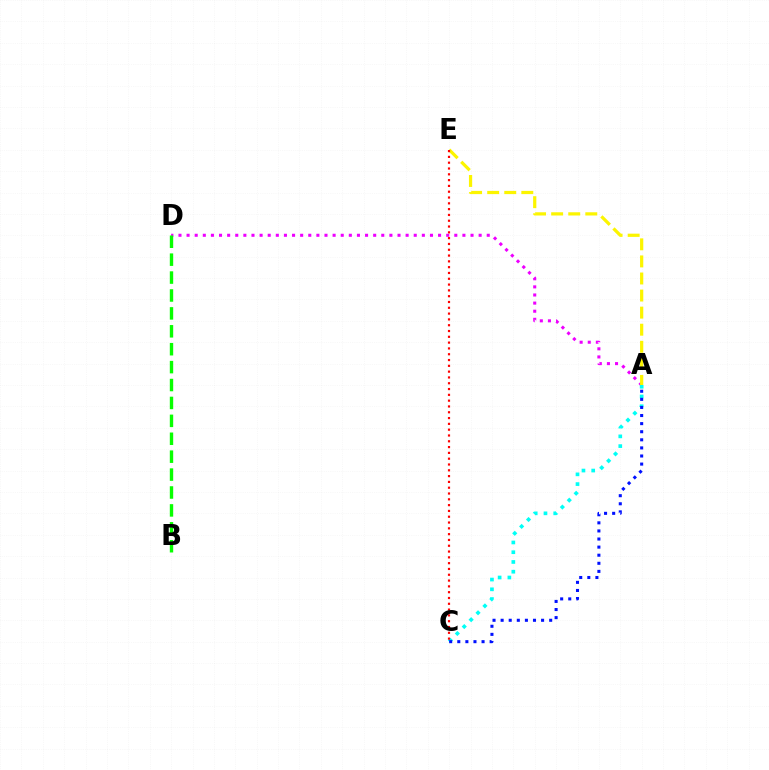{('A', 'D'): [{'color': '#ee00ff', 'line_style': 'dotted', 'thickness': 2.2}], ('A', 'C'): [{'color': '#00fff6', 'line_style': 'dotted', 'thickness': 2.65}, {'color': '#0010ff', 'line_style': 'dotted', 'thickness': 2.2}], ('A', 'E'): [{'color': '#fcf500', 'line_style': 'dashed', 'thickness': 2.32}], ('C', 'E'): [{'color': '#ff0000', 'line_style': 'dotted', 'thickness': 1.58}], ('B', 'D'): [{'color': '#08ff00', 'line_style': 'dashed', 'thickness': 2.43}]}